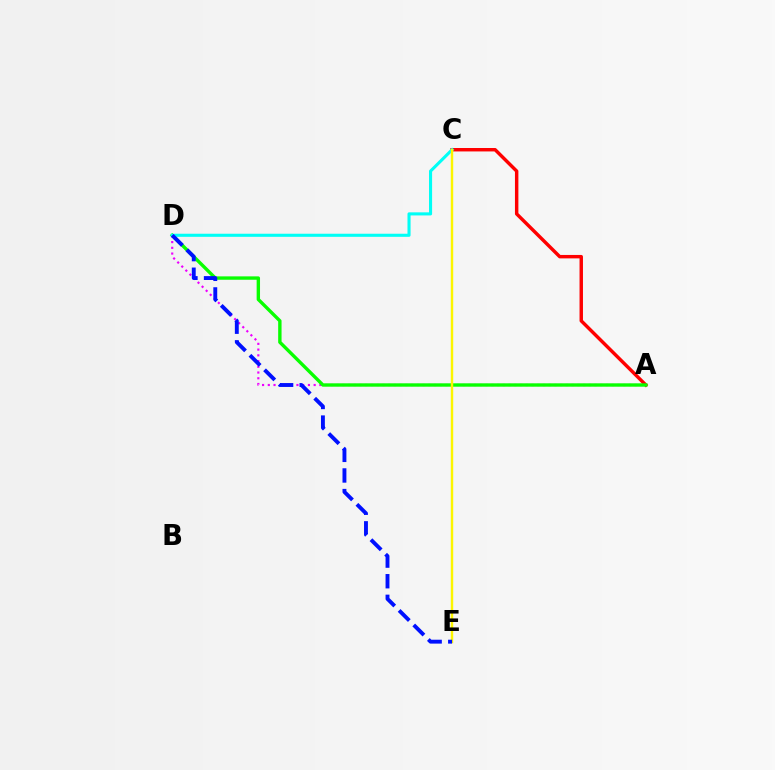{('A', 'D'): [{'color': '#ee00ff', 'line_style': 'dotted', 'thickness': 1.56}, {'color': '#08ff00', 'line_style': 'solid', 'thickness': 2.43}], ('A', 'C'): [{'color': '#ff0000', 'line_style': 'solid', 'thickness': 2.47}], ('C', 'D'): [{'color': '#00fff6', 'line_style': 'solid', 'thickness': 2.22}], ('C', 'E'): [{'color': '#fcf500', 'line_style': 'solid', 'thickness': 1.75}], ('D', 'E'): [{'color': '#0010ff', 'line_style': 'dashed', 'thickness': 2.8}]}